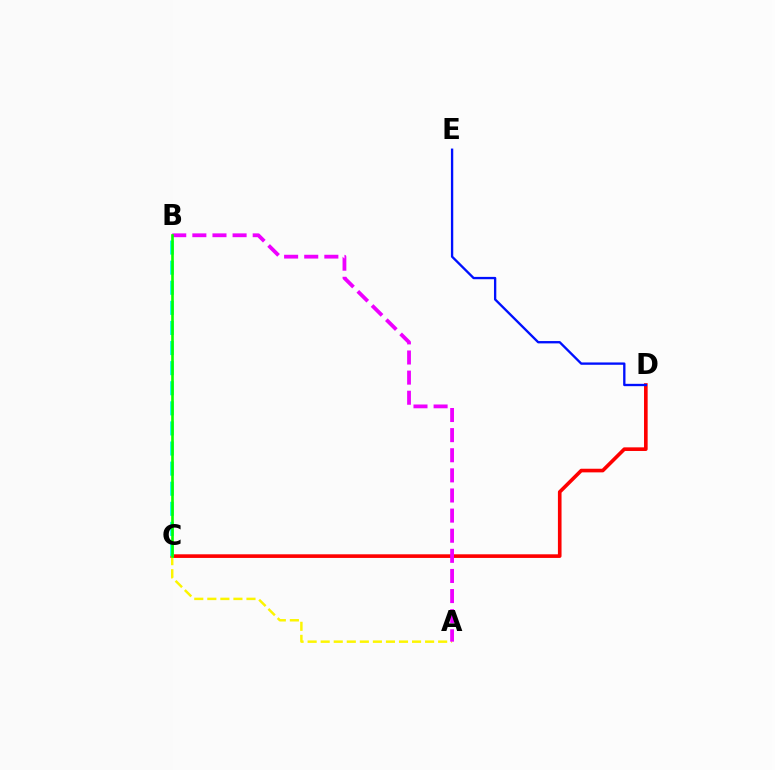{('C', 'D'): [{'color': '#ff0000', 'line_style': 'solid', 'thickness': 2.61}], ('A', 'C'): [{'color': '#fcf500', 'line_style': 'dashed', 'thickness': 1.77}], ('A', 'B'): [{'color': '#ee00ff', 'line_style': 'dashed', 'thickness': 2.73}], ('B', 'C'): [{'color': '#00fff6', 'line_style': 'dashed', 'thickness': 2.73}, {'color': '#08ff00', 'line_style': 'solid', 'thickness': 1.9}], ('D', 'E'): [{'color': '#0010ff', 'line_style': 'solid', 'thickness': 1.68}]}